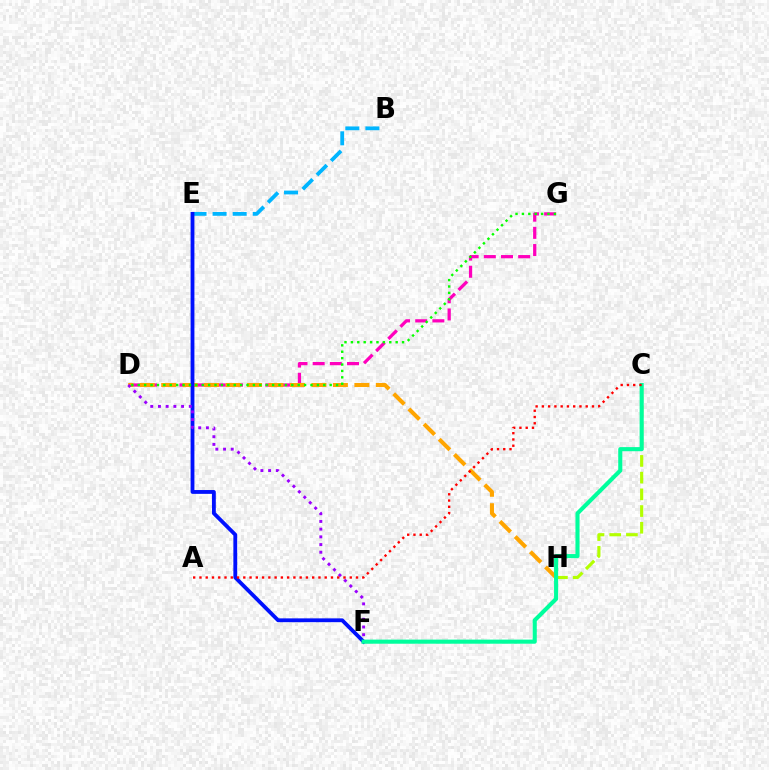{('D', 'G'): [{'color': '#ff00bd', 'line_style': 'dashed', 'thickness': 2.33}, {'color': '#08ff00', 'line_style': 'dotted', 'thickness': 1.74}], ('C', 'H'): [{'color': '#b3ff00', 'line_style': 'dashed', 'thickness': 2.27}], ('B', 'E'): [{'color': '#00b5ff', 'line_style': 'dashed', 'thickness': 2.73}], ('D', 'H'): [{'color': '#ffa500', 'line_style': 'dashed', 'thickness': 2.92}], ('E', 'F'): [{'color': '#0010ff', 'line_style': 'solid', 'thickness': 2.75}], ('D', 'F'): [{'color': '#9b00ff', 'line_style': 'dotted', 'thickness': 2.09}], ('C', 'F'): [{'color': '#00ff9d', 'line_style': 'solid', 'thickness': 2.95}], ('A', 'C'): [{'color': '#ff0000', 'line_style': 'dotted', 'thickness': 1.7}]}